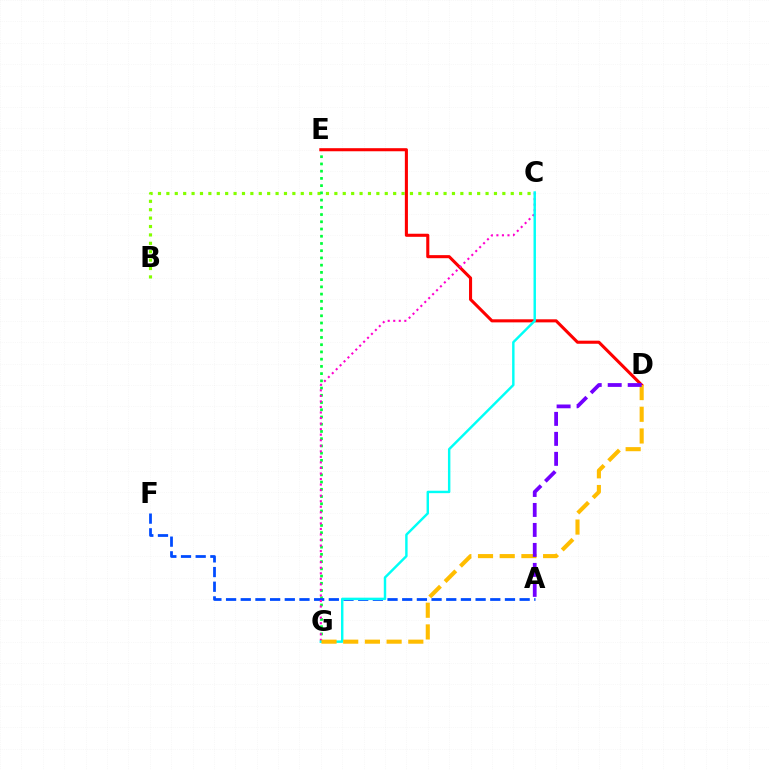{('B', 'C'): [{'color': '#84ff00', 'line_style': 'dotted', 'thickness': 2.28}], ('E', 'G'): [{'color': '#00ff39', 'line_style': 'dotted', 'thickness': 1.96}], ('A', 'F'): [{'color': '#004bff', 'line_style': 'dashed', 'thickness': 1.99}], ('D', 'E'): [{'color': '#ff0000', 'line_style': 'solid', 'thickness': 2.21}], ('C', 'G'): [{'color': '#ff00cf', 'line_style': 'dotted', 'thickness': 1.51}, {'color': '#00fff6', 'line_style': 'solid', 'thickness': 1.75}], ('D', 'G'): [{'color': '#ffbd00', 'line_style': 'dashed', 'thickness': 2.95}], ('A', 'D'): [{'color': '#7200ff', 'line_style': 'dashed', 'thickness': 2.72}]}